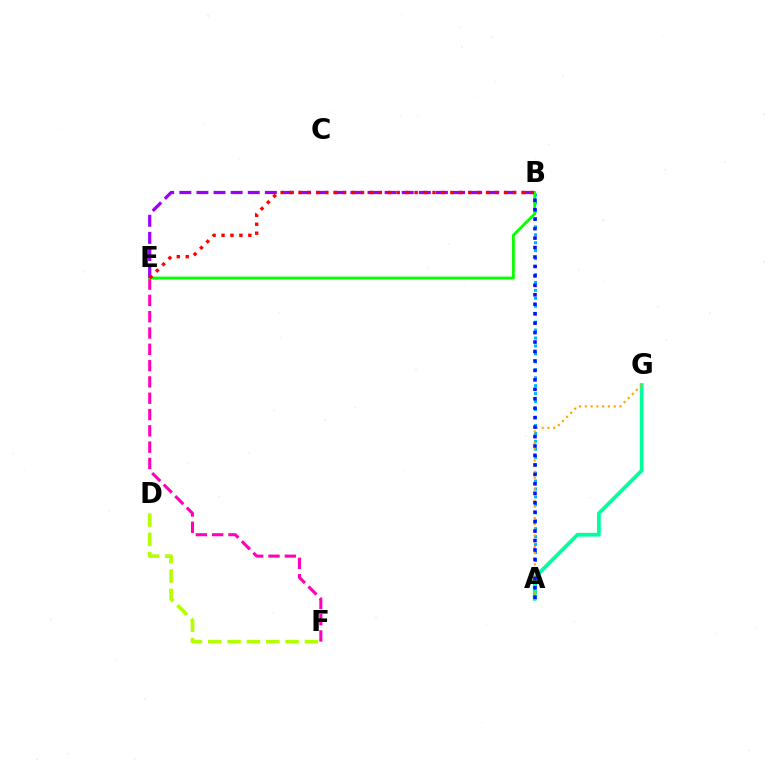{('A', 'B'): [{'color': '#00b5ff', 'line_style': 'dotted', 'thickness': 2.16}, {'color': '#0010ff', 'line_style': 'dotted', 'thickness': 2.57}], ('A', 'G'): [{'color': '#00ff9d', 'line_style': 'solid', 'thickness': 2.7}, {'color': '#ffa500', 'line_style': 'dotted', 'thickness': 1.57}], ('E', 'F'): [{'color': '#ff00bd', 'line_style': 'dashed', 'thickness': 2.22}], ('B', 'E'): [{'color': '#08ff00', 'line_style': 'solid', 'thickness': 2.08}, {'color': '#9b00ff', 'line_style': 'dashed', 'thickness': 2.32}, {'color': '#ff0000', 'line_style': 'dotted', 'thickness': 2.43}], ('D', 'F'): [{'color': '#b3ff00', 'line_style': 'dashed', 'thickness': 2.63}]}